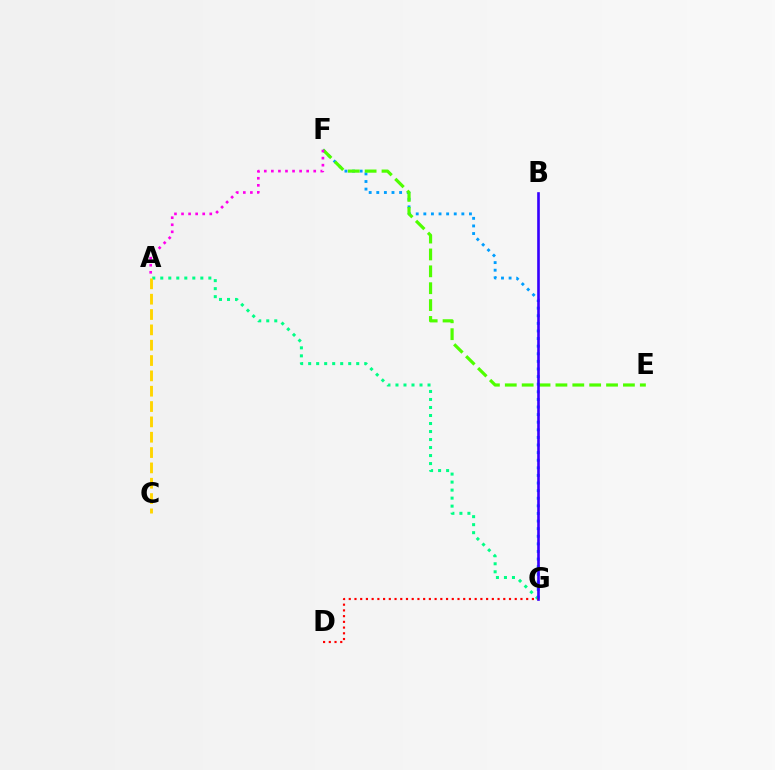{('A', 'G'): [{'color': '#00ff86', 'line_style': 'dotted', 'thickness': 2.18}], ('F', 'G'): [{'color': '#009eff', 'line_style': 'dotted', 'thickness': 2.07}], ('E', 'F'): [{'color': '#4fff00', 'line_style': 'dashed', 'thickness': 2.29}], ('B', 'G'): [{'color': '#3700ff', 'line_style': 'solid', 'thickness': 1.9}], ('A', 'C'): [{'color': '#ffd500', 'line_style': 'dashed', 'thickness': 2.08}], ('D', 'G'): [{'color': '#ff0000', 'line_style': 'dotted', 'thickness': 1.55}], ('A', 'F'): [{'color': '#ff00ed', 'line_style': 'dotted', 'thickness': 1.92}]}